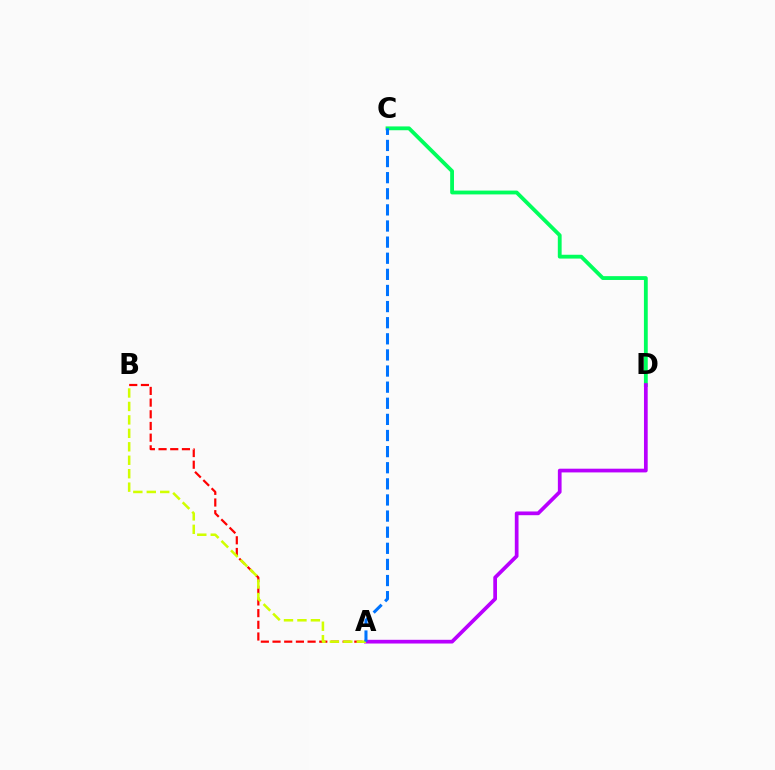{('C', 'D'): [{'color': '#00ff5c', 'line_style': 'solid', 'thickness': 2.75}], ('A', 'D'): [{'color': '#b900ff', 'line_style': 'solid', 'thickness': 2.68}], ('A', 'B'): [{'color': '#ff0000', 'line_style': 'dashed', 'thickness': 1.59}, {'color': '#d1ff00', 'line_style': 'dashed', 'thickness': 1.83}], ('A', 'C'): [{'color': '#0074ff', 'line_style': 'dashed', 'thickness': 2.19}]}